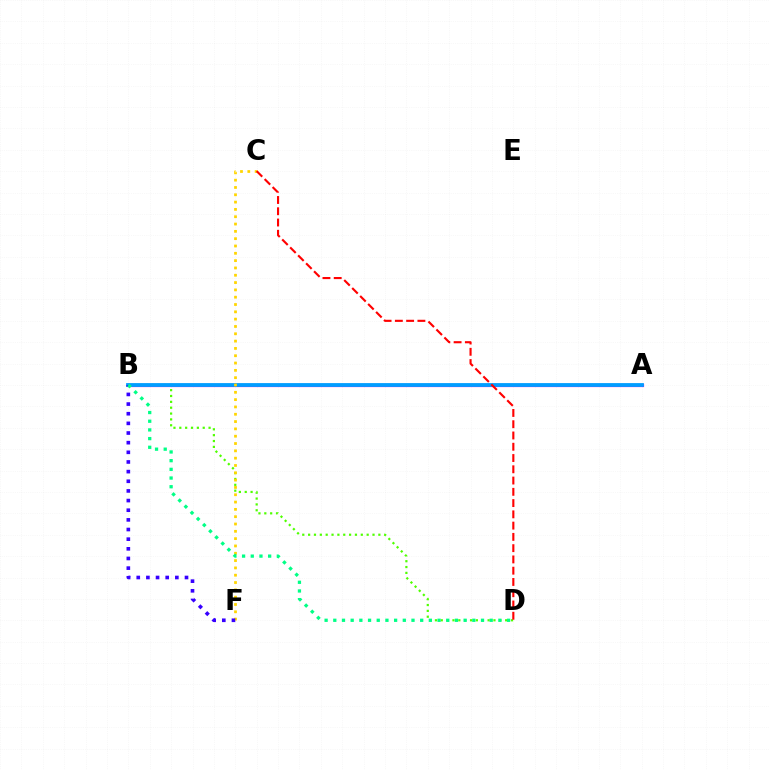{('A', 'B'): [{'color': '#ff00ed', 'line_style': 'solid', 'thickness': 2.31}, {'color': '#009eff', 'line_style': 'solid', 'thickness': 2.73}], ('B', 'D'): [{'color': '#4fff00', 'line_style': 'dotted', 'thickness': 1.59}, {'color': '#00ff86', 'line_style': 'dotted', 'thickness': 2.36}], ('C', 'F'): [{'color': '#ffd500', 'line_style': 'dotted', 'thickness': 1.99}], ('B', 'F'): [{'color': '#3700ff', 'line_style': 'dotted', 'thickness': 2.62}], ('C', 'D'): [{'color': '#ff0000', 'line_style': 'dashed', 'thickness': 1.53}]}